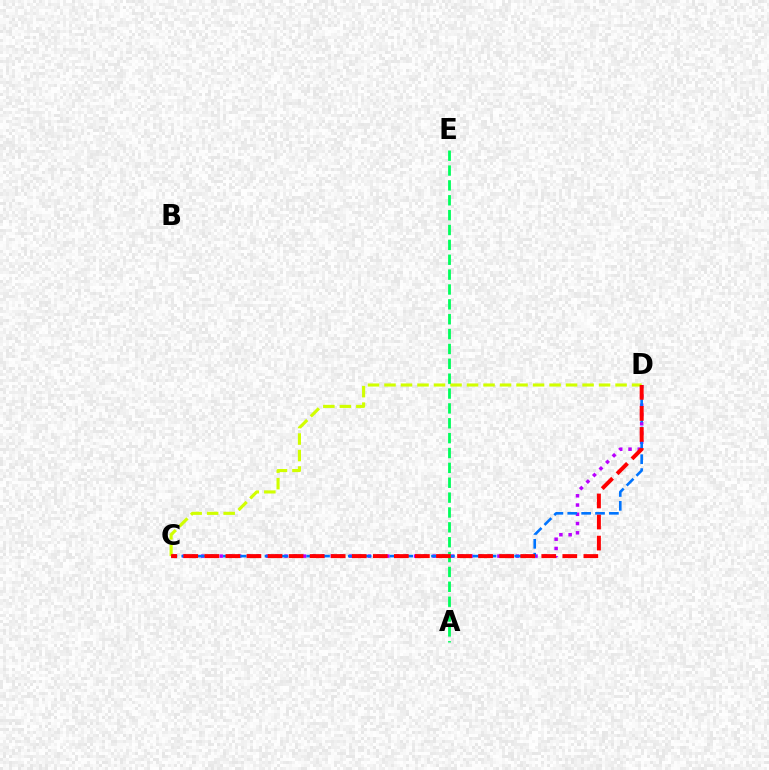{('C', 'D'): [{'color': '#b900ff', 'line_style': 'dotted', 'thickness': 2.52}, {'color': '#0074ff', 'line_style': 'dashed', 'thickness': 1.88}, {'color': '#d1ff00', 'line_style': 'dashed', 'thickness': 2.24}, {'color': '#ff0000', 'line_style': 'dashed', 'thickness': 2.86}], ('A', 'E'): [{'color': '#00ff5c', 'line_style': 'dashed', 'thickness': 2.02}]}